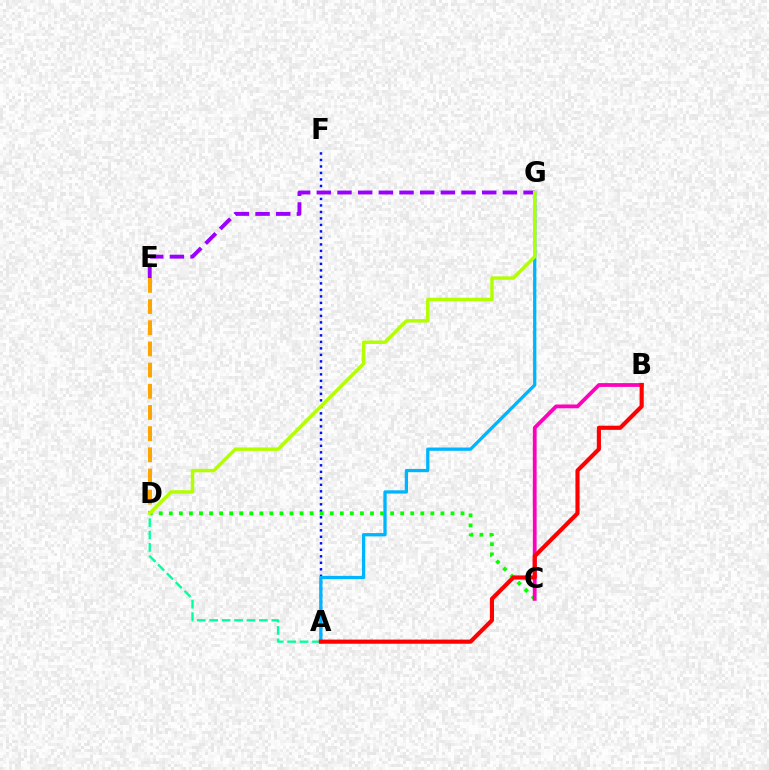{('A', 'F'): [{'color': '#0010ff', 'line_style': 'dotted', 'thickness': 1.77}], ('A', 'G'): [{'color': '#00b5ff', 'line_style': 'solid', 'thickness': 2.36}], ('A', 'D'): [{'color': '#00ff9d', 'line_style': 'dashed', 'thickness': 1.69}], ('C', 'D'): [{'color': '#08ff00', 'line_style': 'dotted', 'thickness': 2.73}], ('D', 'E'): [{'color': '#ffa500', 'line_style': 'dashed', 'thickness': 2.88}], ('B', 'C'): [{'color': '#ff00bd', 'line_style': 'solid', 'thickness': 2.72}], ('A', 'B'): [{'color': '#ff0000', 'line_style': 'solid', 'thickness': 2.98}], ('E', 'G'): [{'color': '#9b00ff', 'line_style': 'dashed', 'thickness': 2.81}], ('D', 'G'): [{'color': '#b3ff00', 'line_style': 'solid', 'thickness': 2.48}]}